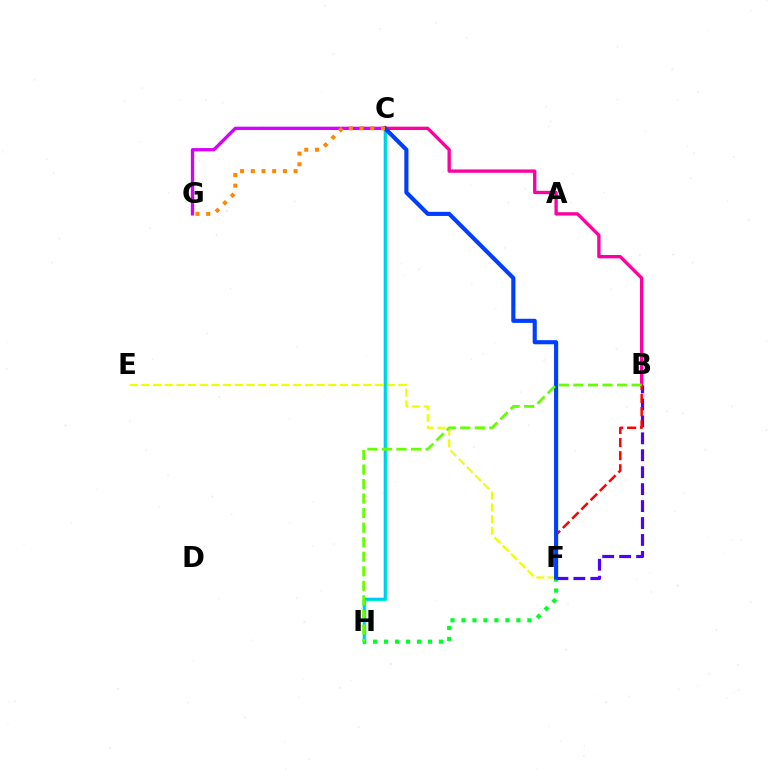{('E', 'F'): [{'color': '#eeff00', 'line_style': 'dashed', 'thickness': 1.59}], ('C', 'H'): [{'color': '#00ffaf', 'line_style': 'solid', 'thickness': 2.41}, {'color': '#00c7ff', 'line_style': 'solid', 'thickness': 1.73}], ('B', 'C'): [{'color': '#ff00a0', 'line_style': 'solid', 'thickness': 2.39}], ('C', 'G'): [{'color': '#d600ff', 'line_style': 'solid', 'thickness': 2.37}, {'color': '#ff8800', 'line_style': 'dotted', 'thickness': 2.91}], ('F', 'H'): [{'color': '#00ff27', 'line_style': 'dotted', 'thickness': 2.98}], ('B', 'F'): [{'color': '#4f00ff', 'line_style': 'dashed', 'thickness': 2.3}, {'color': '#ff0000', 'line_style': 'dashed', 'thickness': 1.78}], ('C', 'F'): [{'color': '#003fff', 'line_style': 'solid', 'thickness': 2.97}], ('B', 'H'): [{'color': '#66ff00', 'line_style': 'dashed', 'thickness': 1.98}]}